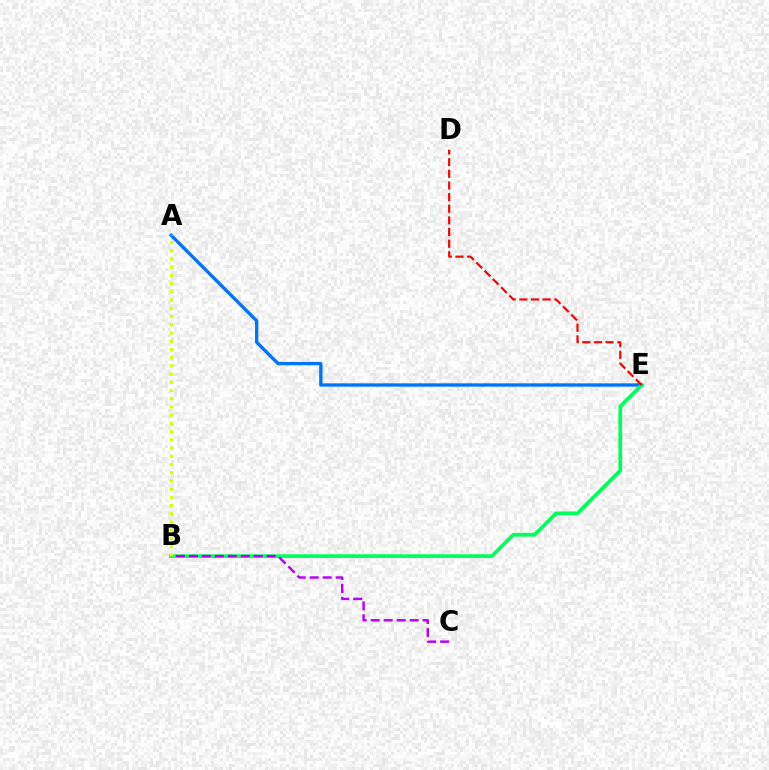{('A', 'E'): [{'color': '#0074ff', 'line_style': 'solid', 'thickness': 2.4}], ('B', 'E'): [{'color': '#00ff5c', 'line_style': 'solid', 'thickness': 2.67}], ('D', 'E'): [{'color': '#ff0000', 'line_style': 'dashed', 'thickness': 1.58}], ('B', 'C'): [{'color': '#b900ff', 'line_style': 'dashed', 'thickness': 1.76}], ('A', 'B'): [{'color': '#d1ff00', 'line_style': 'dotted', 'thickness': 2.23}]}